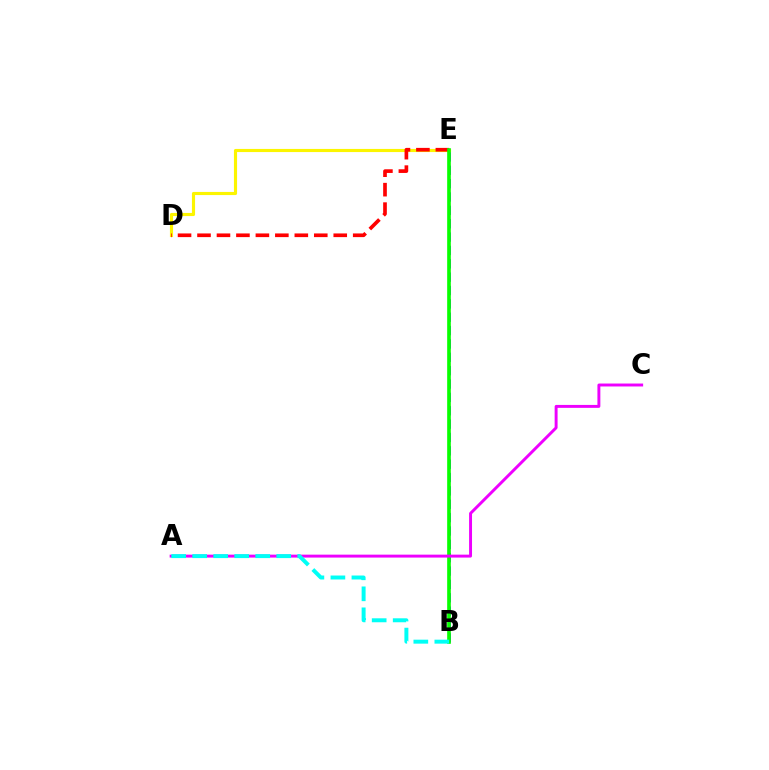{('D', 'E'): [{'color': '#fcf500', 'line_style': 'solid', 'thickness': 2.25}, {'color': '#ff0000', 'line_style': 'dashed', 'thickness': 2.64}], ('B', 'E'): [{'color': '#0010ff', 'line_style': 'dashed', 'thickness': 1.81}, {'color': '#08ff00', 'line_style': 'solid', 'thickness': 2.63}], ('A', 'C'): [{'color': '#ee00ff', 'line_style': 'solid', 'thickness': 2.11}], ('A', 'B'): [{'color': '#00fff6', 'line_style': 'dashed', 'thickness': 2.85}]}